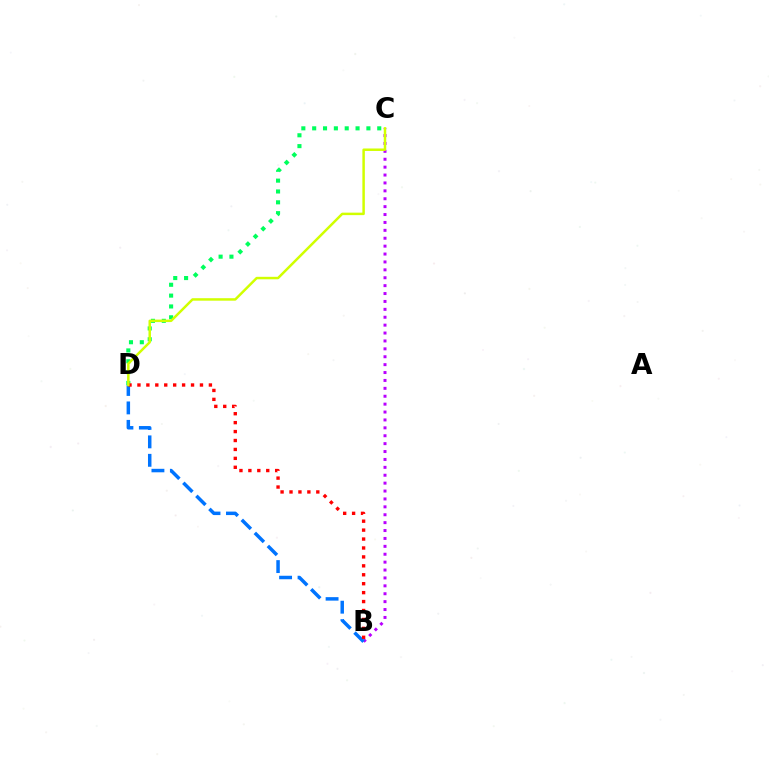{('C', 'D'): [{'color': '#00ff5c', 'line_style': 'dotted', 'thickness': 2.95}, {'color': '#d1ff00', 'line_style': 'solid', 'thickness': 1.79}], ('B', 'C'): [{'color': '#b900ff', 'line_style': 'dotted', 'thickness': 2.15}], ('B', 'D'): [{'color': '#0074ff', 'line_style': 'dashed', 'thickness': 2.51}, {'color': '#ff0000', 'line_style': 'dotted', 'thickness': 2.43}]}